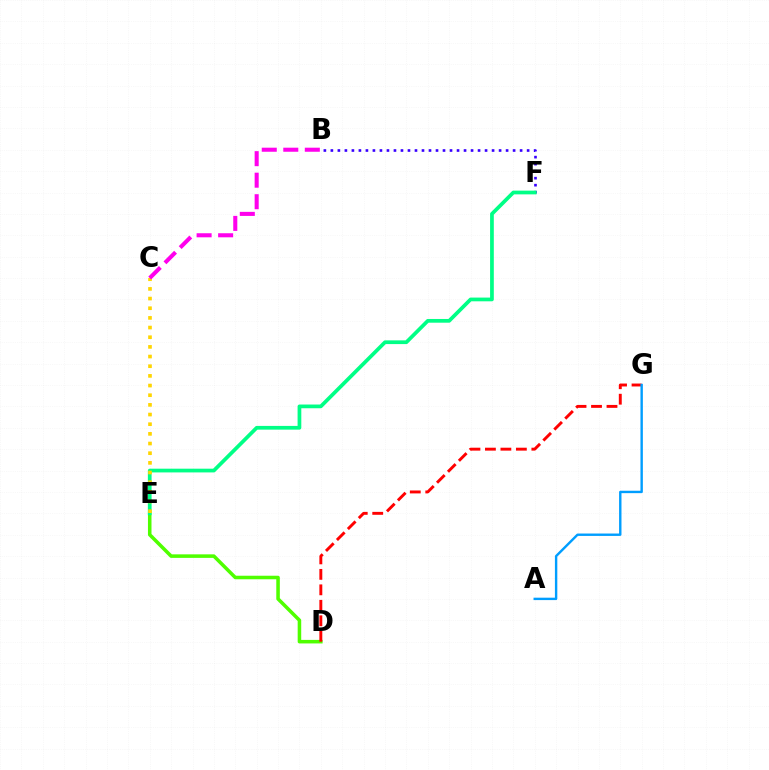{('B', 'F'): [{'color': '#3700ff', 'line_style': 'dotted', 'thickness': 1.9}], ('D', 'E'): [{'color': '#4fff00', 'line_style': 'solid', 'thickness': 2.55}], ('E', 'F'): [{'color': '#00ff86', 'line_style': 'solid', 'thickness': 2.68}], ('D', 'G'): [{'color': '#ff0000', 'line_style': 'dashed', 'thickness': 2.1}], ('C', 'E'): [{'color': '#ffd500', 'line_style': 'dotted', 'thickness': 2.63}], ('A', 'G'): [{'color': '#009eff', 'line_style': 'solid', 'thickness': 1.73}], ('B', 'C'): [{'color': '#ff00ed', 'line_style': 'dashed', 'thickness': 2.92}]}